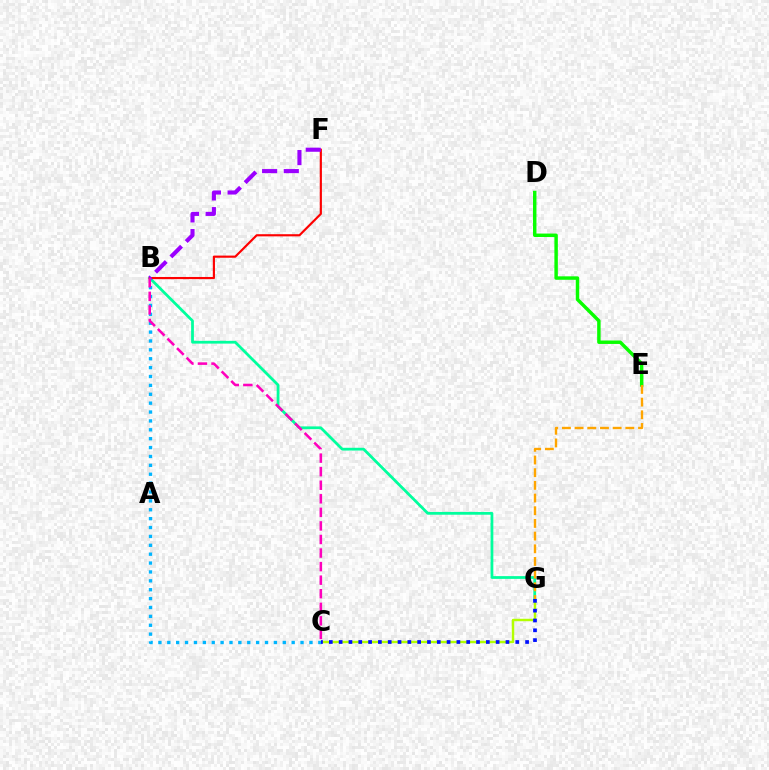{('C', 'G'): [{'color': '#b3ff00', 'line_style': 'solid', 'thickness': 1.76}, {'color': '#0010ff', 'line_style': 'dotted', 'thickness': 2.67}], ('B', 'G'): [{'color': '#00ff9d', 'line_style': 'solid', 'thickness': 1.99}], ('B', 'C'): [{'color': '#00b5ff', 'line_style': 'dotted', 'thickness': 2.41}, {'color': '#ff00bd', 'line_style': 'dashed', 'thickness': 1.84}], ('B', 'F'): [{'color': '#ff0000', 'line_style': 'solid', 'thickness': 1.55}, {'color': '#9b00ff', 'line_style': 'dashed', 'thickness': 2.95}], ('D', 'E'): [{'color': '#08ff00', 'line_style': 'solid', 'thickness': 2.48}], ('E', 'G'): [{'color': '#ffa500', 'line_style': 'dashed', 'thickness': 1.72}]}